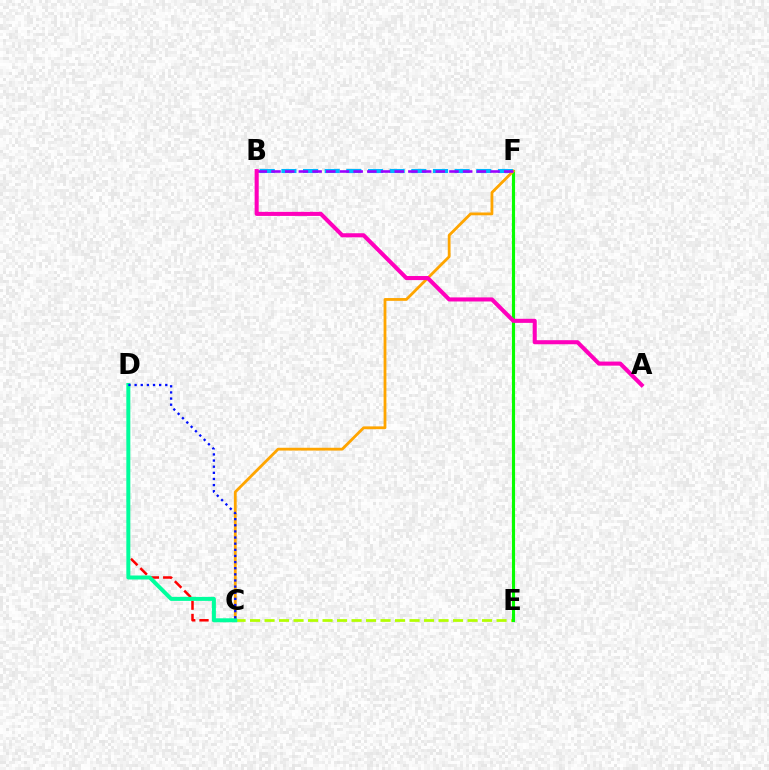{('B', 'F'): [{'color': '#00b5ff', 'line_style': 'dashed', 'thickness': 2.94}, {'color': '#9b00ff', 'line_style': 'dashed', 'thickness': 1.86}], ('C', 'D'): [{'color': '#ff0000', 'line_style': 'dashed', 'thickness': 1.81}, {'color': '#00ff9d', 'line_style': 'solid', 'thickness': 2.87}, {'color': '#0010ff', 'line_style': 'dotted', 'thickness': 1.67}], ('C', 'E'): [{'color': '#b3ff00', 'line_style': 'dashed', 'thickness': 1.97}], ('E', 'F'): [{'color': '#08ff00', 'line_style': 'solid', 'thickness': 2.25}], ('C', 'F'): [{'color': '#ffa500', 'line_style': 'solid', 'thickness': 2.02}], ('A', 'B'): [{'color': '#ff00bd', 'line_style': 'solid', 'thickness': 2.93}]}